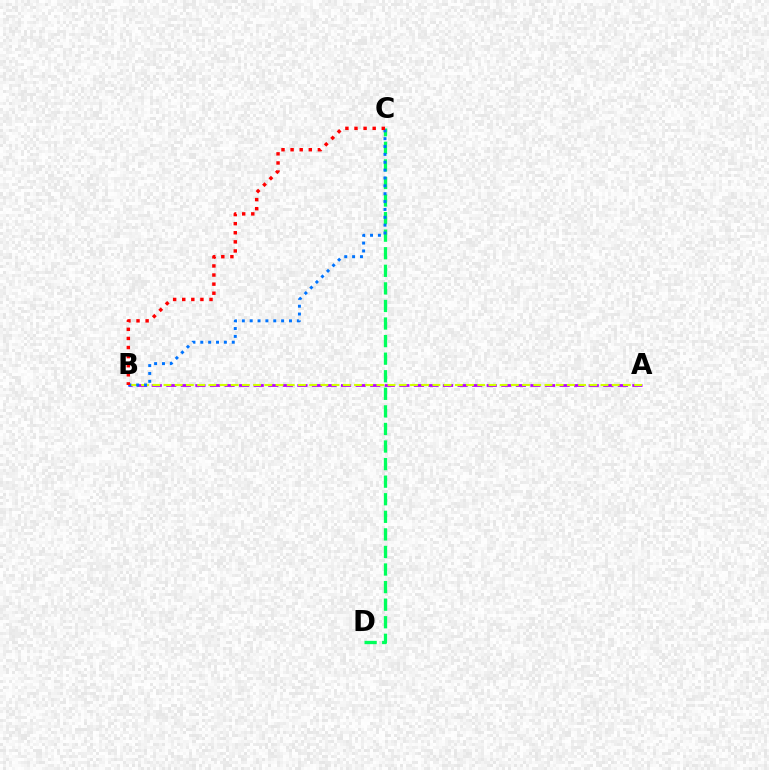{('A', 'B'): [{'color': '#b900ff', 'line_style': 'dashed', 'thickness': 1.98}, {'color': '#d1ff00', 'line_style': 'dashed', 'thickness': 1.52}], ('C', 'D'): [{'color': '#00ff5c', 'line_style': 'dashed', 'thickness': 2.39}], ('B', 'C'): [{'color': '#0074ff', 'line_style': 'dotted', 'thickness': 2.14}, {'color': '#ff0000', 'line_style': 'dotted', 'thickness': 2.47}]}